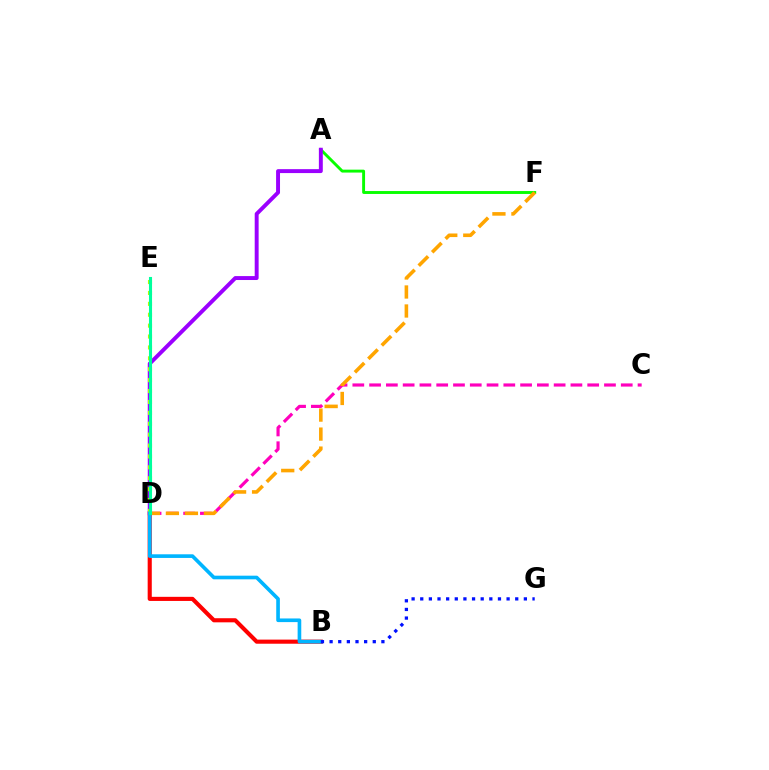{('B', 'D'): [{'color': '#ff0000', 'line_style': 'solid', 'thickness': 2.96}, {'color': '#00b5ff', 'line_style': 'solid', 'thickness': 2.62}], ('A', 'F'): [{'color': '#08ff00', 'line_style': 'solid', 'thickness': 2.09}], ('A', 'D'): [{'color': '#9b00ff', 'line_style': 'solid', 'thickness': 2.83}], ('D', 'E'): [{'color': '#b3ff00', 'line_style': 'dotted', 'thickness': 2.96}, {'color': '#00ff9d', 'line_style': 'solid', 'thickness': 2.22}], ('C', 'D'): [{'color': '#ff00bd', 'line_style': 'dashed', 'thickness': 2.28}], ('B', 'G'): [{'color': '#0010ff', 'line_style': 'dotted', 'thickness': 2.35}], ('D', 'F'): [{'color': '#ffa500', 'line_style': 'dashed', 'thickness': 2.58}]}